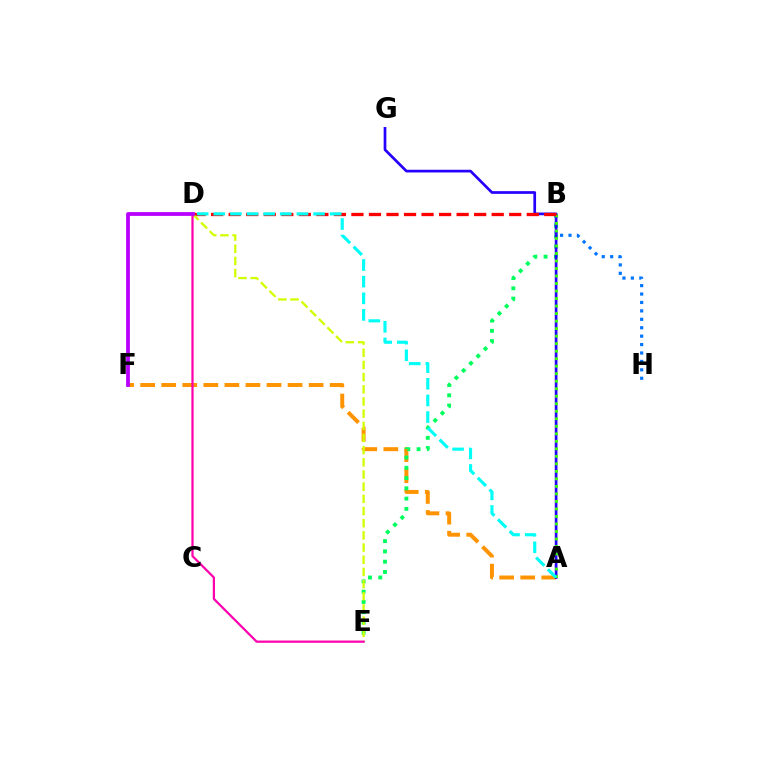{('A', 'F'): [{'color': '#ff9400', 'line_style': 'dashed', 'thickness': 2.86}], ('B', 'E'): [{'color': '#00ff5c', 'line_style': 'dotted', 'thickness': 2.79}], ('B', 'H'): [{'color': '#0074ff', 'line_style': 'dotted', 'thickness': 2.29}], ('A', 'G'): [{'color': '#2500ff', 'line_style': 'solid', 'thickness': 1.95}], ('A', 'B'): [{'color': '#3dff00', 'line_style': 'dotted', 'thickness': 2.04}], ('B', 'D'): [{'color': '#ff0000', 'line_style': 'dashed', 'thickness': 2.38}], ('A', 'D'): [{'color': '#00fff6', 'line_style': 'dashed', 'thickness': 2.26}], ('D', 'E'): [{'color': '#d1ff00', 'line_style': 'dashed', 'thickness': 1.65}, {'color': '#ff00ac', 'line_style': 'solid', 'thickness': 1.61}], ('D', 'F'): [{'color': '#b900ff', 'line_style': 'solid', 'thickness': 2.73}]}